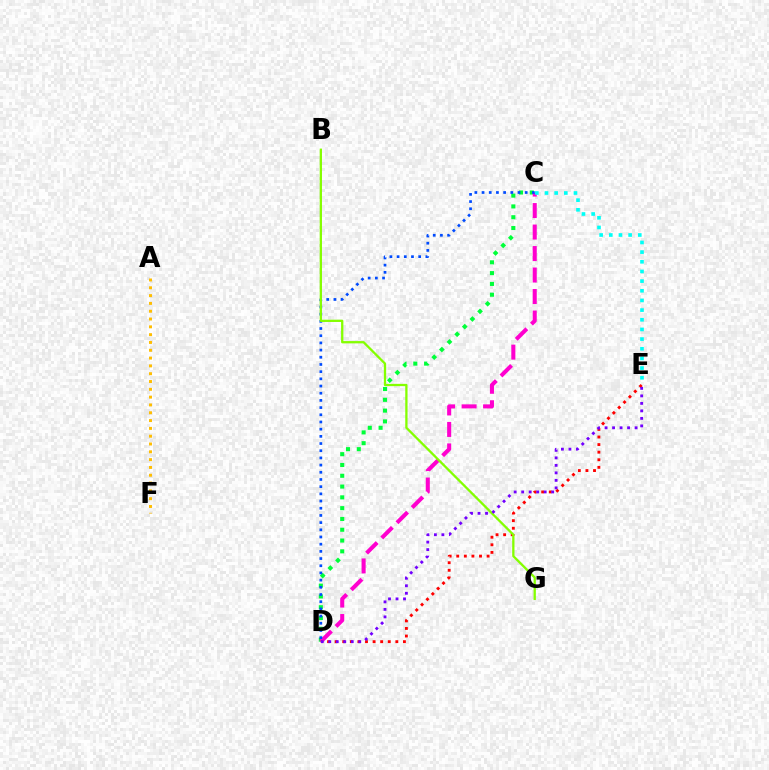{('C', 'D'): [{'color': '#00ff39', 'line_style': 'dotted', 'thickness': 2.93}, {'color': '#ff00cf', 'line_style': 'dashed', 'thickness': 2.92}, {'color': '#004bff', 'line_style': 'dotted', 'thickness': 1.95}], ('D', 'E'): [{'color': '#ff0000', 'line_style': 'dotted', 'thickness': 2.06}, {'color': '#7200ff', 'line_style': 'dotted', 'thickness': 2.04}], ('A', 'F'): [{'color': '#ffbd00', 'line_style': 'dotted', 'thickness': 2.12}], ('C', 'E'): [{'color': '#00fff6', 'line_style': 'dotted', 'thickness': 2.63}], ('B', 'G'): [{'color': '#84ff00', 'line_style': 'solid', 'thickness': 1.65}]}